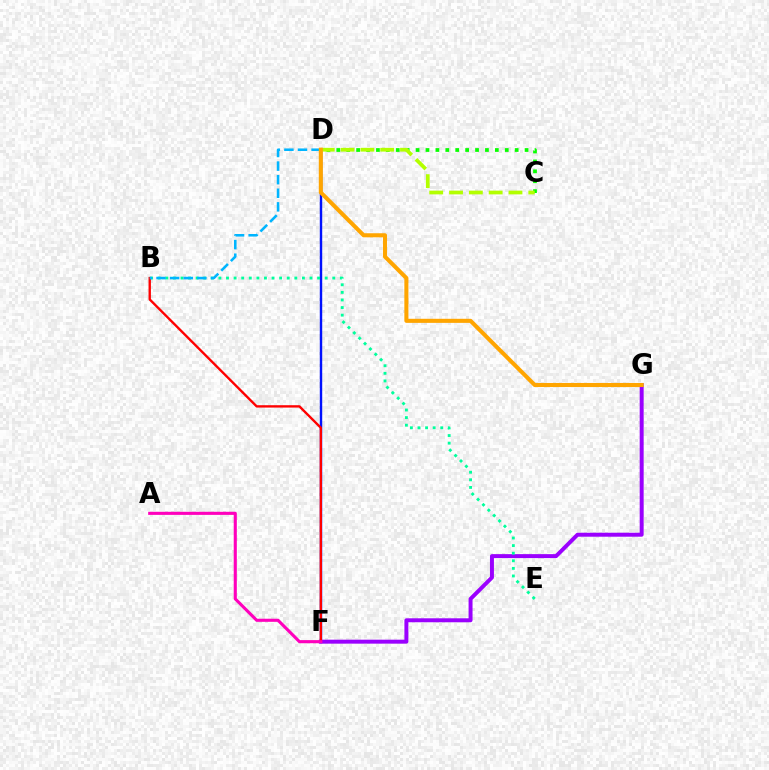{('D', 'F'): [{'color': '#0010ff', 'line_style': 'solid', 'thickness': 1.74}], ('F', 'G'): [{'color': '#9b00ff', 'line_style': 'solid', 'thickness': 2.85}], ('B', 'E'): [{'color': '#00ff9d', 'line_style': 'dotted', 'thickness': 2.06}], ('B', 'F'): [{'color': '#ff0000', 'line_style': 'solid', 'thickness': 1.7}], ('B', 'D'): [{'color': '#00b5ff', 'line_style': 'dashed', 'thickness': 1.85}], ('C', 'D'): [{'color': '#08ff00', 'line_style': 'dotted', 'thickness': 2.69}, {'color': '#b3ff00', 'line_style': 'dashed', 'thickness': 2.69}], ('A', 'F'): [{'color': '#ff00bd', 'line_style': 'solid', 'thickness': 2.23}], ('D', 'G'): [{'color': '#ffa500', 'line_style': 'solid', 'thickness': 2.93}]}